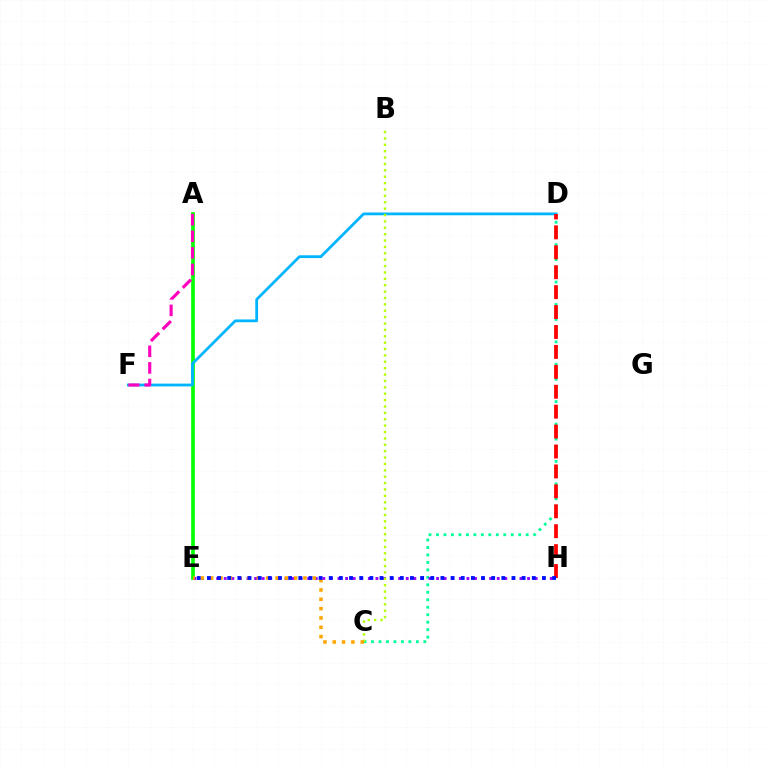{('A', 'E'): [{'color': '#08ff00', 'line_style': 'solid', 'thickness': 2.67}], ('D', 'F'): [{'color': '#00b5ff', 'line_style': 'solid', 'thickness': 2.0}], ('C', 'D'): [{'color': '#00ff9d', 'line_style': 'dotted', 'thickness': 2.03}], ('E', 'H'): [{'color': '#9b00ff', 'line_style': 'dotted', 'thickness': 2.06}, {'color': '#0010ff', 'line_style': 'dotted', 'thickness': 2.76}], ('B', 'C'): [{'color': '#b3ff00', 'line_style': 'dotted', 'thickness': 1.73}], ('C', 'E'): [{'color': '#ffa500', 'line_style': 'dotted', 'thickness': 2.53}], ('A', 'F'): [{'color': '#ff00bd', 'line_style': 'dashed', 'thickness': 2.25}], ('D', 'H'): [{'color': '#ff0000', 'line_style': 'dashed', 'thickness': 2.71}]}